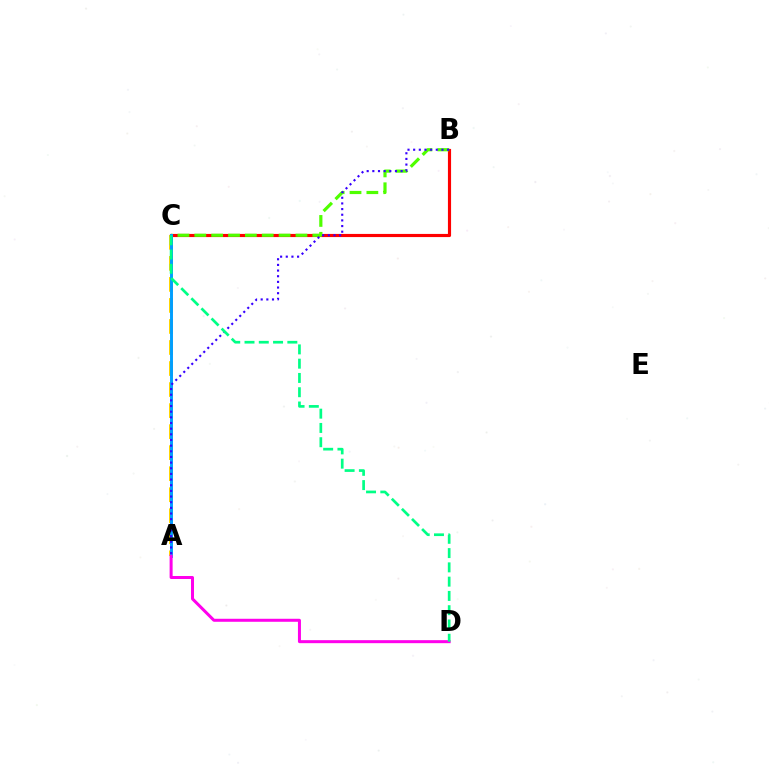{('A', 'C'): [{'color': '#ffd500', 'line_style': 'dashed', 'thickness': 2.86}, {'color': '#009eff', 'line_style': 'solid', 'thickness': 2.12}], ('B', 'C'): [{'color': '#ff0000', 'line_style': 'solid', 'thickness': 2.26}, {'color': '#4fff00', 'line_style': 'dashed', 'thickness': 2.29}], ('A', 'D'): [{'color': '#ff00ed', 'line_style': 'solid', 'thickness': 2.17}], ('A', 'B'): [{'color': '#3700ff', 'line_style': 'dotted', 'thickness': 1.54}], ('C', 'D'): [{'color': '#00ff86', 'line_style': 'dashed', 'thickness': 1.94}]}